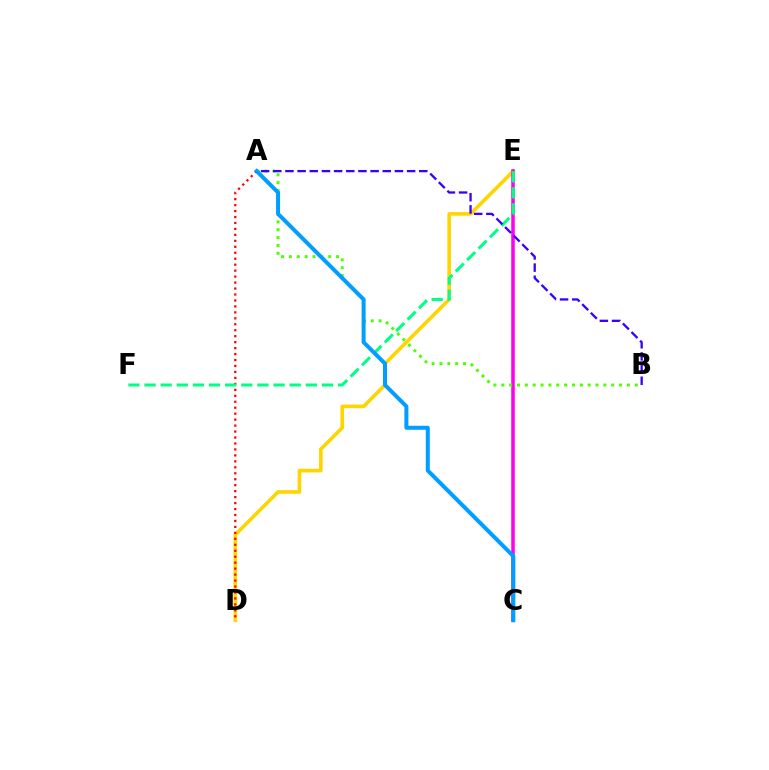{('D', 'E'): [{'color': '#ffd500', 'line_style': 'solid', 'thickness': 2.61}], ('A', 'D'): [{'color': '#ff0000', 'line_style': 'dotted', 'thickness': 1.62}], ('C', 'E'): [{'color': '#ff00ed', 'line_style': 'solid', 'thickness': 2.53}], ('A', 'B'): [{'color': '#4fff00', 'line_style': 'dotted', 'thickness': 2.13}, {'color': '#3700ff', 'line_style': 'dashed', 'thickness': 1.65}], ('E', 'F'): [{'color': '#00ff86', 'line_style': 'dashed', 'thickness': 2.19}], ('A', 'C'): [{'color': '#009eff', 'line_style': 'solid', 'thickness': 2.88}]}